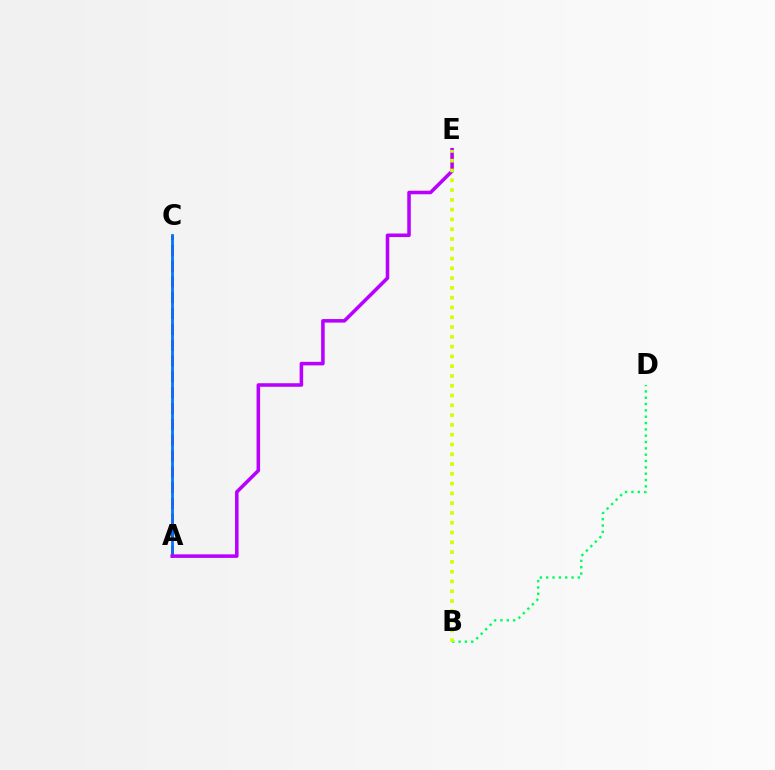{('B', 'D'): [{'color': '#00ff5c', 'line_style': 'dotted', 'thickness': 1.72}], ('A', 'C'): [{'color': '#ff0000', 'line_style': 'dashed', 'thickness': 2.15}, {'color': '#0074ff', 'line_style': 'solid', 'thickness': 1.99}], ('A', 'E'): [{'color': '#b900ff', 'line_style': 'solid', 'thickness': 2.55}], ('B', 'E'): [{'color': '#d1ff00', 'line_style': 'dotted', 'thickness': 2.66}]}